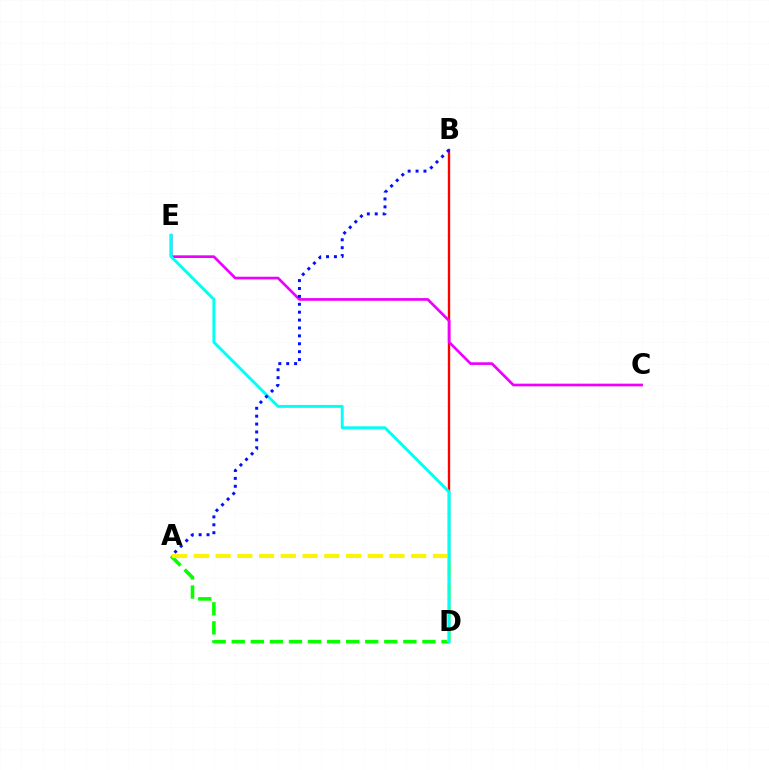{('A', 'D'): [{'color': '#08ff00', 'line_style': 'dashed', 'thickness': 2.59}, {'color': '#fcf500', 'line_style': 'dashed', 'thickness': 2.95}], ('B', 'D'): [{'color': '#ff0000', 'line_style': 'solid', 'thickness': 1.71}], ('C', 'E'): [{'color': '#ee00ff', 'line_style': 'solid', 'thickness': 1.93}], ('D', 'E'): [{'color': '#00fff6', 'line_style': 'solid', 'thickness': 2.1}], ('A', 'B'): [{'color': '#0010ff', 'line_style': 'dotted', 'thickness': 2.15}]}